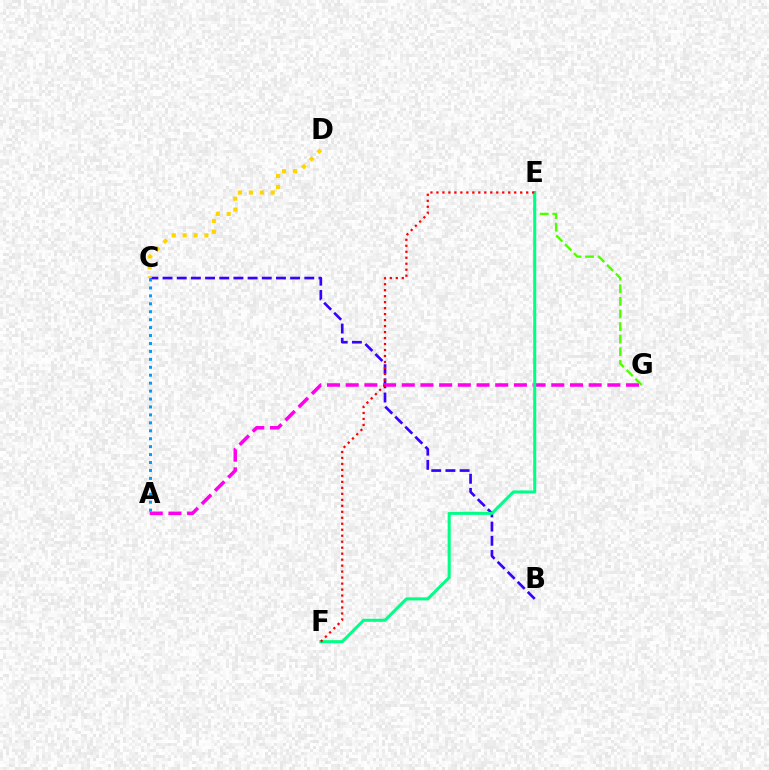{('B', 'C'): [{'color': '#3700ff', 'line_style': 'dashed', 'thickness': 1.93}], ('A', 'C'): [{'color': '#009eff', 'line_style': 'dotted', 'thickness': 2.16}], ('A', 'G'): [{'color': '#ff00ed', 'line_style': 'dashed', 'thickness': 2.54}], ('E', 'G'): [{'color': '#4fff00', 'line_style': 'dashed', 'thickness': 1.71}], ('E', 'F'): [{'color': '#00ff86', 'line_style': 'solid', 'thickness': 2.19}, {'color': '#ff0000', 'line_style': 'dotted', 'thickness': 1.63}], ('C', 'D'): [{'color': '#ffd500', 'line_style': 'dotted', 'thickness': 2.96}]}